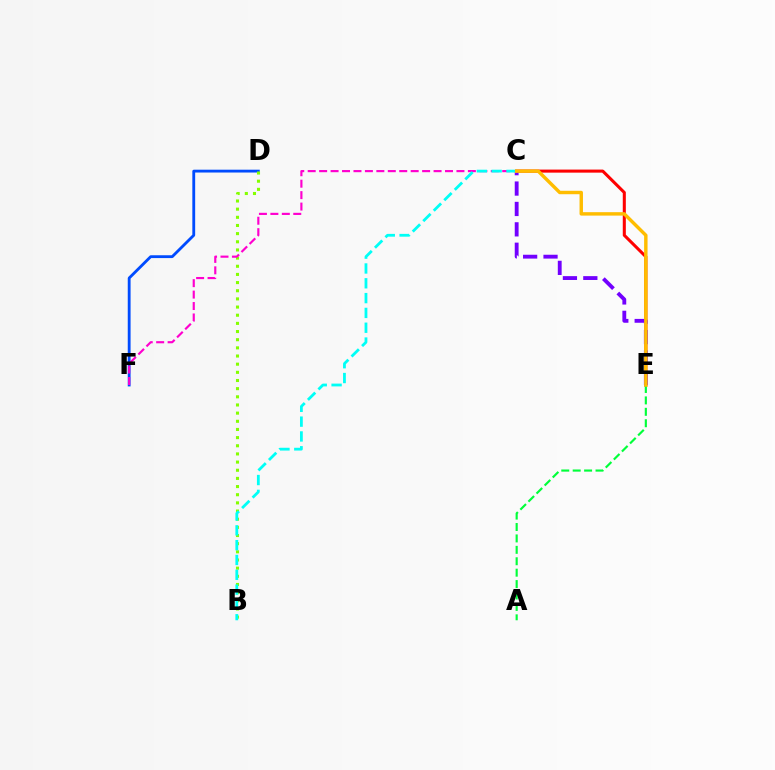{('D', 'F'): [{'color': '#004bff', 'line_style': 'solid', 'thickness': 2.04}], ('C', 'E'): [{'color': '#ff0000', 'line_style': 'solid', 'thickness': 2.2}, {'color': '#7200ff', 'line_style': 'dashed', 'thickness': 2.77}, {'color': '#ffbd00', 'line_style': 'solid', 'thickness': 2.47}], ('A', 'E'): [{'color': '#00ff39', 'line_style': 'dashed', 'thickness': 1.55}], ('B', 'D'): [{'color': '#84ff00', 'line_style': 'dotted', 'thickness': 2.22}], ('C', 'F'): [{'color': '#ff00cf', 'line_style': 'dashed', 'thickness': 1.55}], ('B', 'C'): [{'color': '#00fff6', 'line_style': 'dashed', 'thickness': 2.01}]}